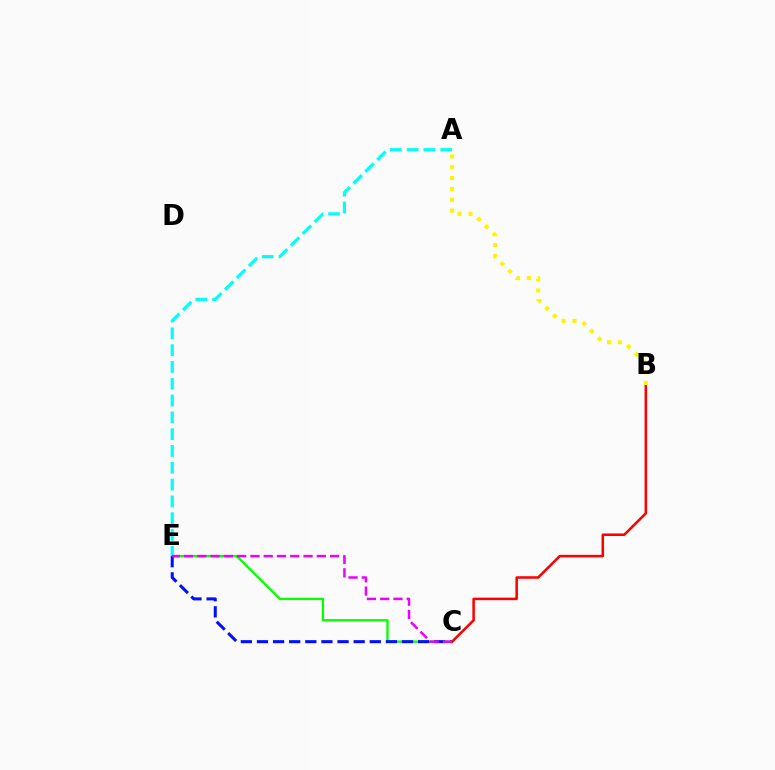{('A', 'E'): [{'color': '#00fff6', 'line_style': 'dashed', 'thickness': 2.28}], ('C', 'E'): [{'color': '#08ff00', 'line_style': 'solid', 'thickness': 1.68}, {'color': '#0010ff', 'line_style': 'dashed', 'thickness': 2.19}, {'color': '#ee00ff', 'line_style': 'dashed', 'thickness': 1.8}], ('B', 'C'): [{'color': '#ff0000', 'line_style': 'solid', 'thickness': 1.84}], ('A', 'B'): [{'color': '#fcf500', 'line_style': 'dotted', 'thickness': 2.94}]}